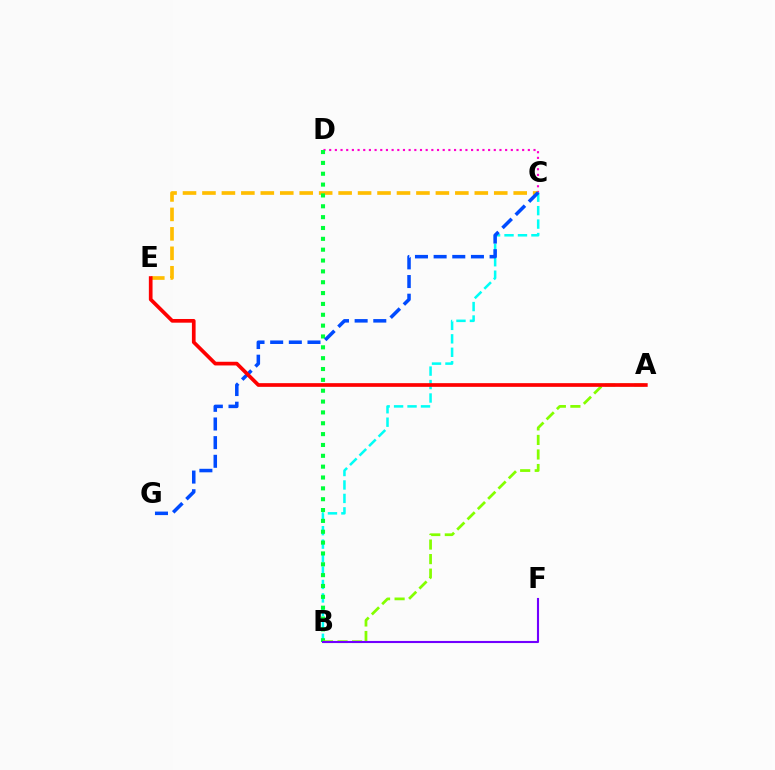{('C', 'D'): [{'color': '#ff00cf', 'line_style': 'dotted', 'thickness': 1.54}], ('B', 'C'): [{'color': '#00fff6', 'line_style': 'dashed', 'thickness': 1.83}], ('C', 'E'): [{'color': '#ffbd00', 'line_style': 'dashed', 'thickness': 2.64}], ('B', 'D'): [{'color': '#00ff39', 'line_style': 'dotted', 'thickness': 2.95}], ('A', 'B'): [{'color': '#84ff00', 'line_style': 'dashed', 'thickness': 1.98}], ('B', 'F'): [{'color': '#7200ff', 'line_style': 'solid', 'thickness': 1.52}], ('C', 'G'): [{'color': '#004bff', 'line_style': 'dashed', 'thickness': 2.53}], ('A', 'E'): [{'color': '#ff0000', 'line_style': 'solid', 'thickness': 2.66}]}